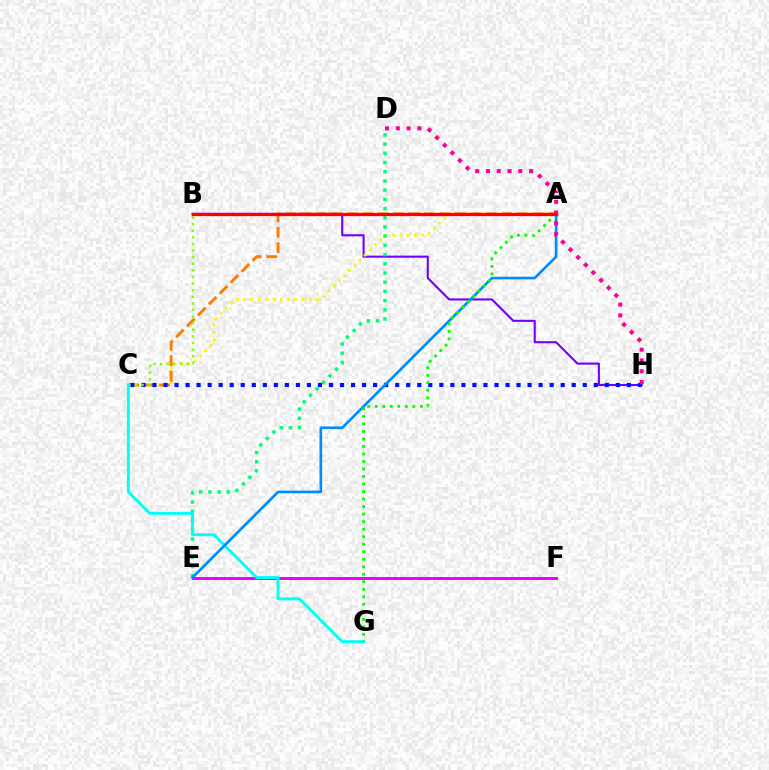{('B', 'H'): [{'color': '#7200ff', 'line_style': 'solid', 'thickness': 1.5}], ('A', 'C'): [{'color': '#fcf500', 'line_style': 'dotted', 'thickness': 1.99}, {'color': '#ff7c00', 'line_style': 'dashed', 'thickness': 2.1}], ('D', 'E'): [{'color': '#00ff74', 'line_style': 'dotted', 'thickness': 2.5}], ('C', 'H'): [{'color': '#0010ff', 'line_style': 'dotted', 'thickness': 3.0}], ('B', 'C'): [{'color': '#84ff00', 'line_style': 'dotted', 'thickness': 1.79}], ('E', 'F'): [{'color': '#ee00ff', 'line_style': 'solid', 'thickness': 2.13}], ('C', 'G'): [{'color': '#00fff6', 'line_style': 'solid', 'thickness': 2.09}], ('A', 'E'): [{'color': '#008cff', 'line_style': 'solid', 'thickness': 1.92}], ('D', 'H'): [{'color': '#ff0094', 'line_style': 'dotted', 'thickness': 2.93}], ('A', 'G'): [{'color': '#08ff00', 'line_style': 'dotted', 'thickness': 2.04}], ('A', 'B'): [{'color': '#ff0000', 'line_style': 'solid', 'thickness': 2.33}]}